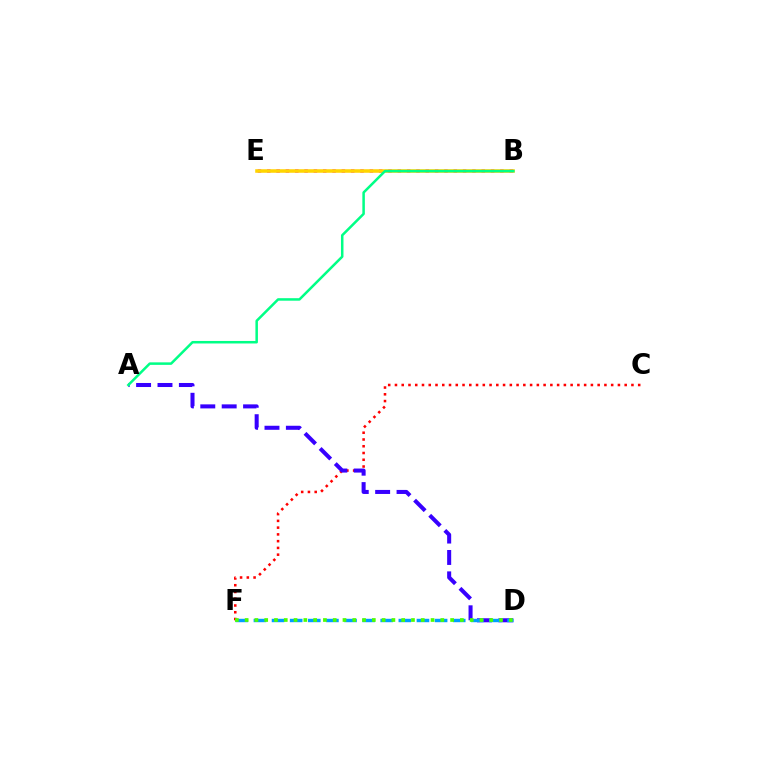{('C', 'F'): [{'color': '#ff0000', 'line_style': 'dotted', 'thickness': 1.84}], ('A', 'D'): [{'color': '#3700ff', 'line_style': 'dashed', 'thickness': 2.91}], ('D', 'F'): [{'color': '#009eff', 'line_style': 'dashed', 'thickness': 2.46}, {'color': '#4fff00', 'line_style': 'dotted', 'thickness': 2.66}], ('B', 'E'): [{'color': '#ff00ed', 'line_style': 'dotted', 'thickness': 2.53}, {'color': '#ffd500', 'line_style': 'solid', 'thickness': 2.55}], ('A', 'B'): [{'color': '#00ff86', 'line_style': 'solid', 'thickness': 1.81}]}